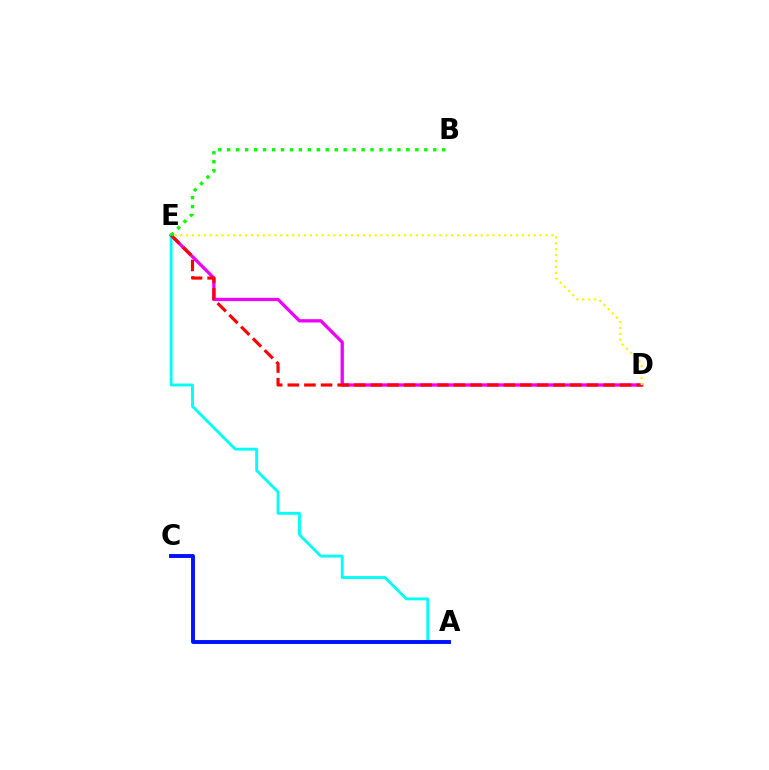{('D', 'E'): [{'color': '#ee00ff', 'line_style': 'solid', 'thickness': 2.37}, {'color': '#ff0000', 'line_style': 'dashed', 'thickness': 2.26}, {'color': '#fcf500', 'line_style': 'dotted', 'thickness': 1.6}], ('A', 'E'): [{'color': '#00fff6', 'line_style': 'solid', 'thickness': 2.07}], ('B', 'E'): [{'color': '#08ff00', 'line_style': 'dotted', 'thickness': 2.43}], ('A', 'C'): [{'color': '#0010ff', 'line_style': 'solid', 'thickness': 2.79}]}